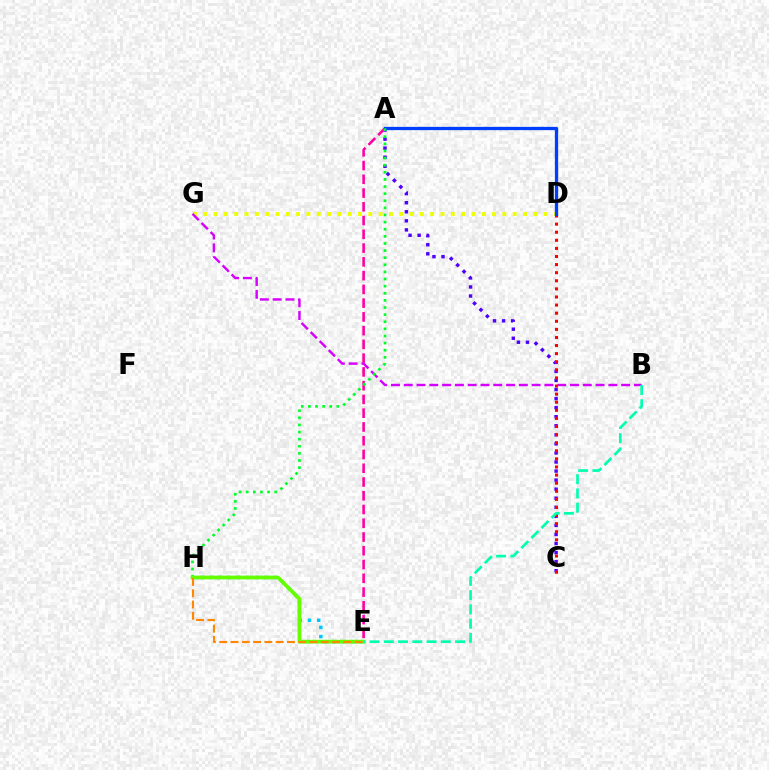{('A', 'C'): [{'color': '#4f00ff', 'line_style': 'dotted', 'thickness': 2.46}], ('A', 'E'): [{'color': '#ff00a0', 'line_style': 'dashed', 'thickness': 1.87}], ('D', 'G'): [{'color': '#eeff00', 'line_style': 'dotted', 'thickness': 2.8}], ('C', 'D'): [{'color': '#ff0000', 'line_style': 'dotted', 'thickness': 2.2}], ('A', 'D'): [{'color': '#003fff', 'line_style': 'solid', 'thickness': 2.36}], ('B', 'G'): [{'color': '#d600ff', 'line_style': 'dashed', 'thickness': 1.74}], ('E', 'H'): [{'color': '#00c7ff', 'line_style': 'dotted', 'thickness': 2.51}, {'color': '#66ff00', 'line_style': 'solid', 'thickness': 2.71}, {'color': '#ff8800', 'line_style': 'dashed', 'thickness': 1.53}], ('A', 'H'): [{'color': '#00ff27', 'line_style': 'dotted', 'thickness': 1.93}], ('B', 'E'): [{'color': '#00ffaf', 'line_style': 'dashed', 'thickness': 1.94}]}